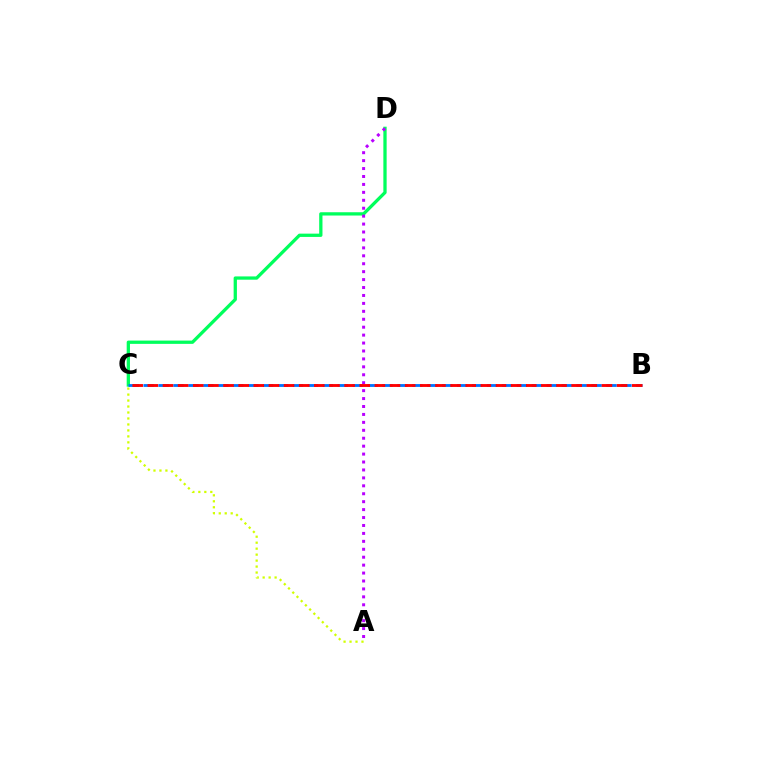{('C', 'D'): [{'color': '#00ff5c', 'line_style': 'solid', 'thickness': 2.36}], ('B', 'C'): [{'color': '#0074ff', 'line_style': 'dashed', 'thickness': 2.03}, {'color': '#ff0000', 'line_style': 'dashed', 'thickness': 2.06}], ('A', 'D'): [{'color': '#b900ff', 'line_style': 'dotted', 'thickness': 2.15}], ('A', 'C'): [{'color': '#d1ff00', 'line_style': 'dotted', 'thickness': 1.62}]}